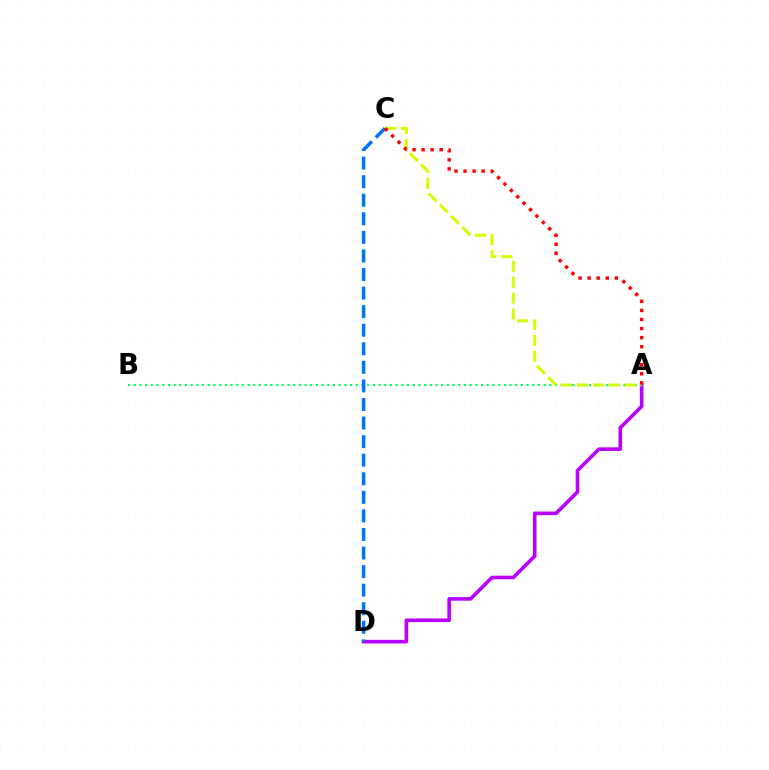{('A', 'D'): [{'color': '#b900ff', 'line_style': 'solid', 'thickness': 2.6}], ('A', 'B'): [{'color': '#00ff5c', 'line_style': 'dotted', 'thickness': 1.55}], ('C', 'D'): [{'color': '#0074ff', 'line_style': 'dashed', 'thickness': 2.52}], ('A', 'C'): [{'color': '#d1ff00', 'line_style': 'dashed', 'thickness': 2.16}, {'color': '#ff0000', 'line_style': 'dotted', 'thickness': 2.46}]}